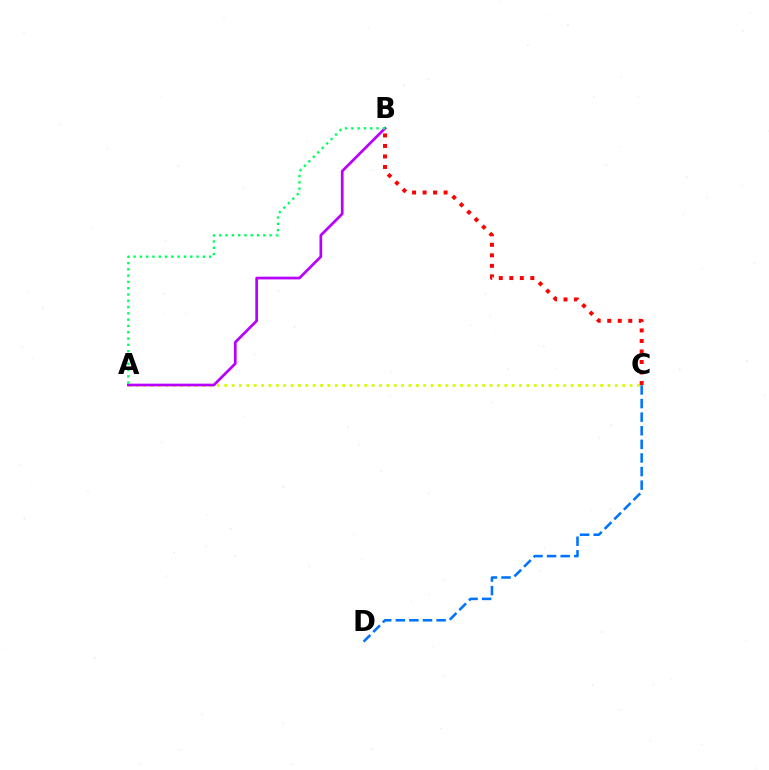{('A', 'C'): [{'color': '#d1ff00', 'line_style': 'dotted', 'thickness': 2.0}], ('A', 'B'): [{'color': '#b900ff', 'line_style': 'solid', 'thickness': 1.95}, {'color': '#00ff5c', 'line_style': 'dotted', 'thickness': 1.71}], ('C', 'D'): [{'color': '#0074ff', 'line_style': 'dashed', 'thickness': 1.85}], ('B', 'C'): [{'color': '#ff0000', 'line_style': 'dotted', 'thickness': 2.86}]}